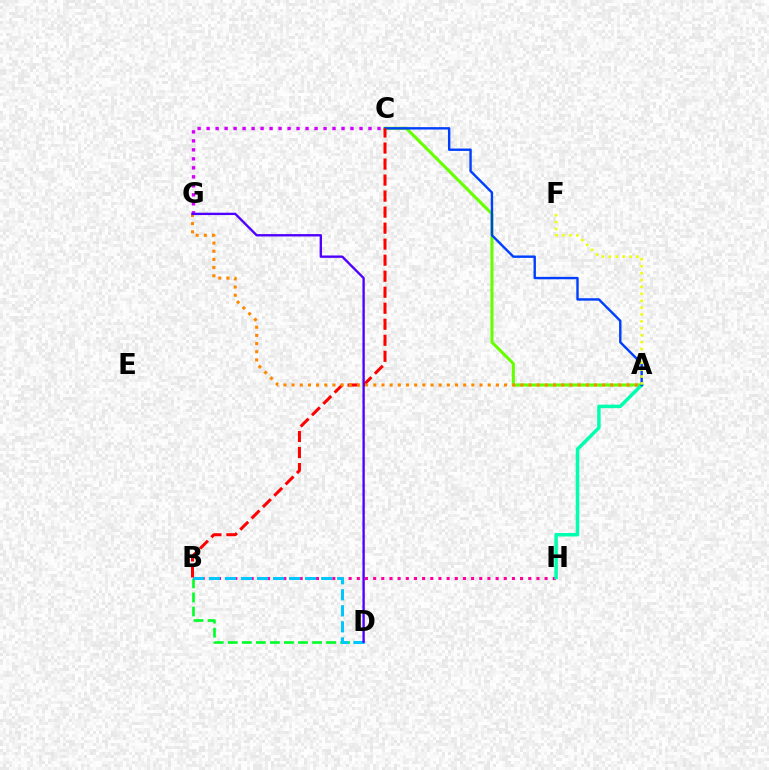{('B', 'D'): [{'color': '#00ff27', 'line_style': 'dashed', 'thickness': 1.91}, {'color': '#00c7ff', 'line_style': 'dashed', 'thickness': 2.18}], ('C', 'G'): [{'color': '#d600ff', 'line_style': 'dotted', 'thickness': 2.44}], ('A', 'C'): [{'color': '#66ff00', 'line_style': 'solid', 'thickness': 2.21}, {'color': '#003fff', 'line_style': 'solid', 'thickness': 1.73}], ('B', 'H'): [{'color': '#ff00a0', 'line_style': 'dotted', 'thickness': 2.22}], ('A', 'H'): [{'color': '#00ffaf', 'line_style': 'solid', 'thickness': 2.51}], ('B', 'C'): [{'color': '#ff0000', 'line_style': 'dashed', 'thickness': 2.18}], ('A', 'F'): [{'color': '#eeff00', 'line_style': 'dotted', 'thickness': 1.87}], ('A', 'G'): [{'color': '#ff8800', 'line_style': 'dotted', 'thickness': 2.22}], ('D', 'G'): [{'color': '#4f00ff', 'line_style': 'solid', 'thickness': 1.7}]}